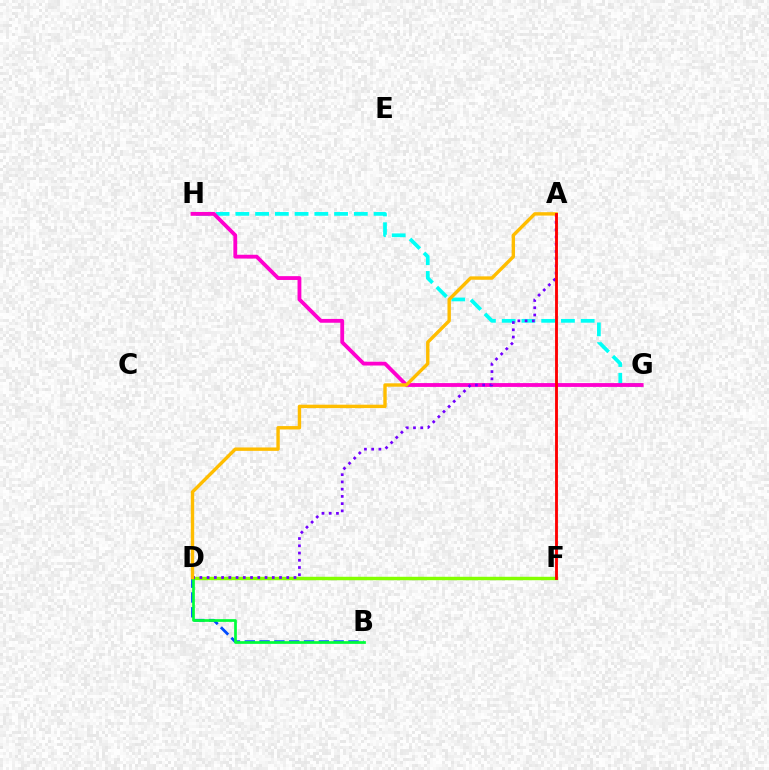{('B', 'D'): [{'color': '#004bff', 'line_style': 'dashed', 'thickness': 2.01}, {'color': '#00ff39', 'line_style': 'solid', 'thickness': 1.95}], ('G', 'H'): [{'color': '#00fff6', 'line_style': 'dashed', 'thickness': 2.68}, {'color': '#ff00cf', 'line_style': 'solid', 'thickness': 2.75}], ('D', 'F'): [{'color': '#84ff00', 'line_style': 'solid', 'thickness': 2.48}], ('A', 'D'): [{'color': '#7200ff', 'line_style': 'dotted', 'thickness': 1.97}, {'color': '#ffbd00', 'line_style': 'solid', 'thickness': 2.44}], ('A', 'F'): [{'color': '#ff0000', 'line_style': 'solid', 'thickness': 2.06}]}